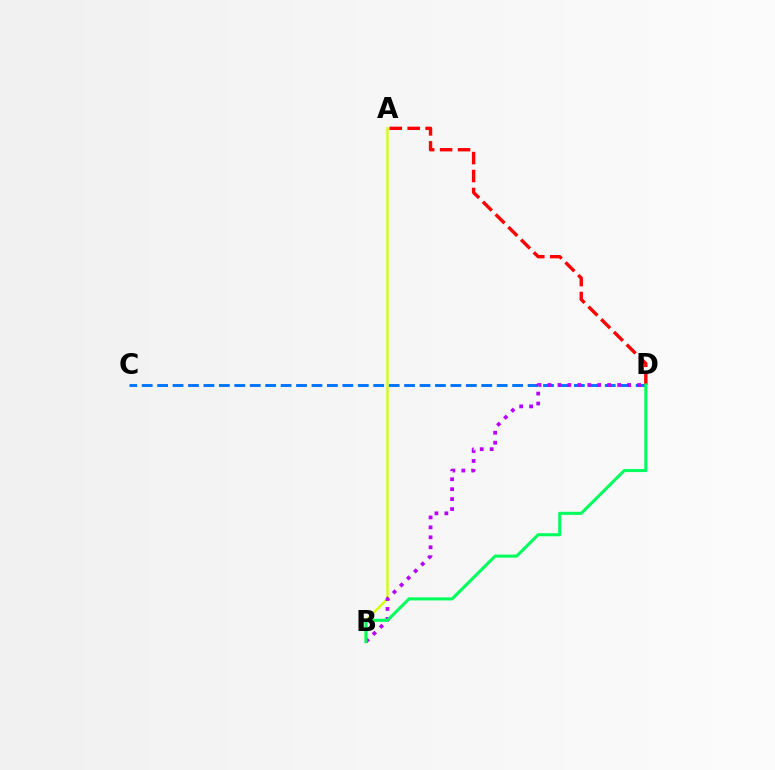{('C', 'D'): [{'color': '#0074ff', 'line_style': 'dashed', 'thickness': 2.1}], ('A', 'B'): [{'color': '#d1ff00', 'line_style': 'solid', 'thickness': 1.64}], ('B', 'D'): [{'color': '#b900ff', 'line_style': 'dotted', 'thickness': 2.7}, {'color': '#00ff5c', 'line_style': 'solid', 'thickness': 2.2}], ('A', 'D'): [{'color': '#ff0000', 'line_style': 'dashed', 'thickness': 2.44}]}